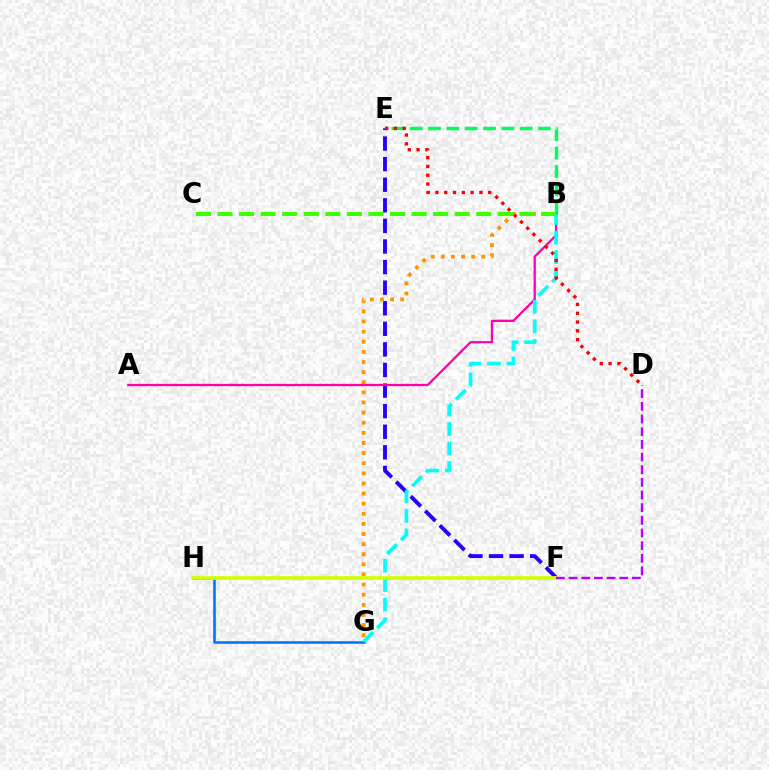{('E', 'F'): [{'color': '#2500ff', 'line_style': 'dashed', 'thickness': 2.8}], ('B', 'G'): [{'color': '#ff9400', 'line_style': 'dotted', 'thickness': 2.75}, {'color': '#00fff6', 'line_style': 'dashed', 'thickness': 2.65}], ('B', 'E'): [{'color': '#00ff5c', 'line_style': 'dashed', 'thickness': 2.49}], ('A', 'B'): [{'color': '#ff00ac', 'line_style': 'solid', 'thickness': 1.64}], ('G', 'H'): [{'color': '#0074ff', 'line_style': 'solid', 'thickness': 1.84}], ('F', 'H'): [{'color': '#d1ff00', 'line_style': 'solid', 'thickness': 2.63}], ('D', 'E'): [{'color': '#ff0000', 'line_style': 'dotted', 'thickness': 2.39}], ('D', 'F'): [{'color': '#b900ff', 'line_style': 'dashed', 'thickness': 1.72}], ('B', 'C'): [{'color': '#3dff00', 'line_style': 'dashed', 'thickness': 2.93}]}